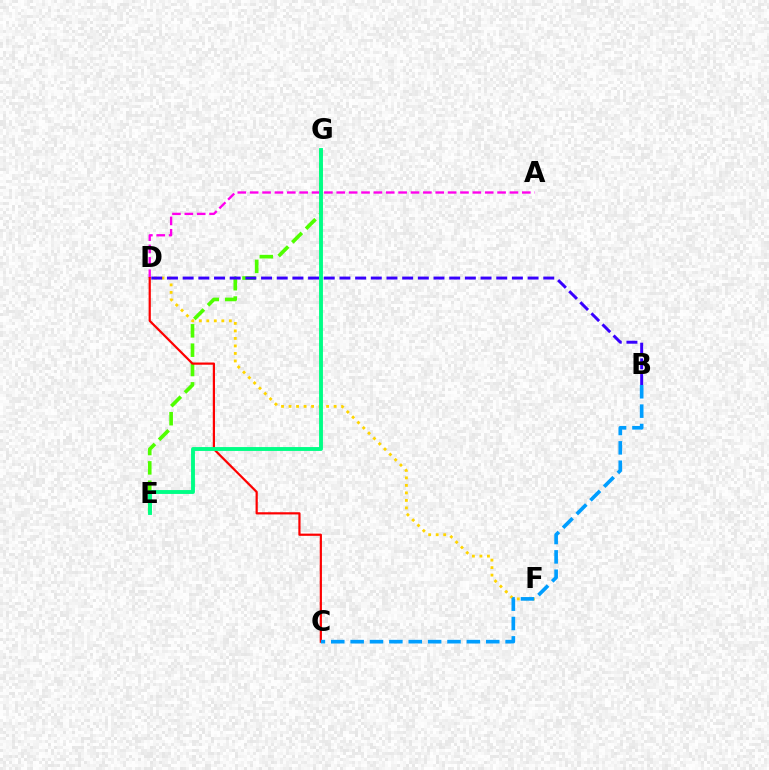{('E', 'G'): [{'color': '#4fff00', 'line_style': 'dashed', 'thickness': 2.63}, {'color': '#00ff86', 'line_style': 'solid', 'thickness': 2.8}], ('D', 'F'): [{'color': '#ffd500', 'line_style': 'dotted', 'thickness': 2.04}], ('B', 'D'): [{'color': '#3700ff', 'line_style': 'dashed', 'thickness': 2.13}], ('A', 'D'): [{'color': '#ff00ed', 'line_style': 'dashed', 'thickness': 1.68}], ('C', 'D'): [{'color': '#ff0000', 'line_style': 'solid', 'thickness': 1.59}], ('B', 'C'): [{'color': '#009eff', 'line_style': 'dashed', 'thickness': 2.63}]}